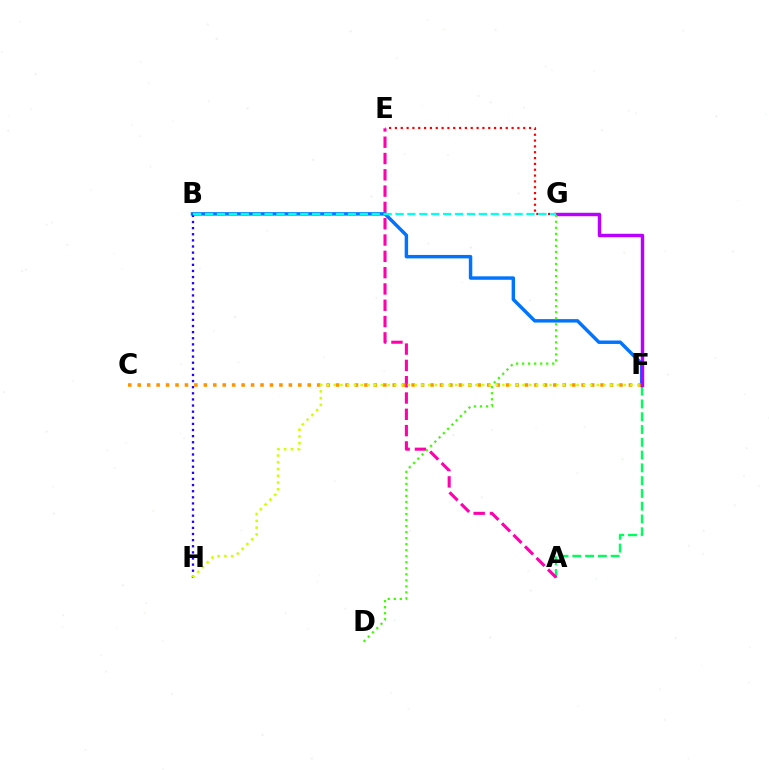{('A', 'F'): [{'color': '#00ff5c', 'line_style': 'dashed', 'thickness': 1.74}], ('B', 'H'): [{'color': '#2500ff', 'line_style': 'dotted', 'thickness': 1.66}], ('A', 'E'): [{'color': '#ff00ac', 'line_style': 'dashed', 'thickness': 2.22}], ('B', 'F'): [{'color': '#0074ff', 'line_style': 'solid', 'thickness': 2.48}], ('C', 'F'): [{'color': '#ff9400', 'line_style': 'dotted', 'thickness': 2.57}], ('E', 'G'): [{'color': '#ff0000', 'line_style': 'dotted', 'thickness': 1.58}], ('F', 'G'): [{'color': '#b900ff', 'line_style': 'solid', 'thickness': 2.48}], ('D', 'G'): [{'color': '#3dff00', 'line_style': 'dotted', 'thickness': 1.64}], ('B', 'G'): [{'color': '#00fff6', 'line_style': 'dashed', 'thickness': 1.62}], ('F', 'H'): [{'color': '#d1ff00', 'line_style': 'dotted', 'thickness': 1.83}]}